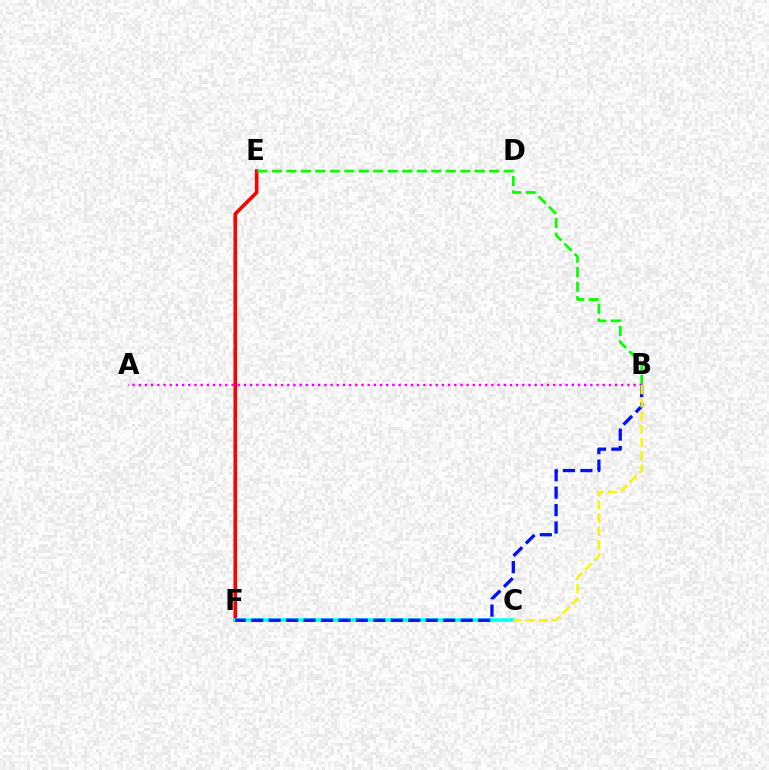{('E', 'F'): [{'color': '#ff0000', 'line_style': 'solid', 'thickness': 2.6}], ('C', 'F'): [{'color': '#00fff6', 'line_style': 'solid', 'thickness': 2.53}], ('B', 'E'): [{'color': '#08ff00', 'line_style': 'dashed', 'thickness': 1.97}], ('A', 'B'): [{'color': '#ee00ff', 'line_style': 'dotted', 'thickness': 1.68}], ('B', 'F'): [{'color': '#0010ff', 'line_style': 'dashed', 'thickness': 2.37}], ('B', 'C'): [{'color': '#fcf500', 'line_style': 'dashed', 'thickness': 1.8}]}